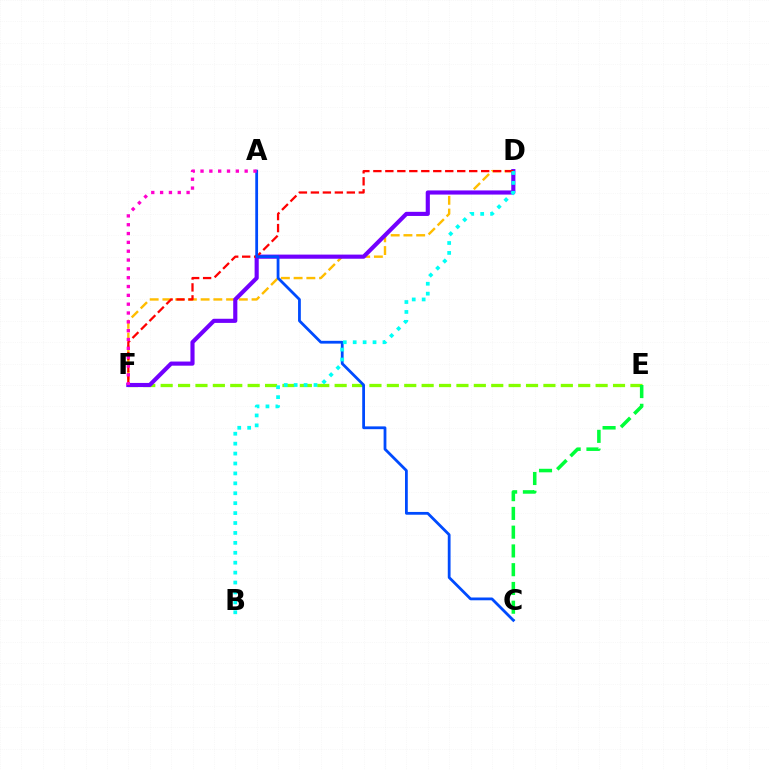{('E', 'F'): [{'color': '#84ff00', 'line_style': 'dashed', 'thickness': 2.36}], ('D', 'F'): [{'color': '#ffbd00', 'line_style': 'dashed', 'thickness': 1.73}, {'color': '#7200ff', 'line_style': 'solid', 'thickness': 2.98}, {'color': '#ff0000', 'line_style': 'dashed', 'thickness': 1.63}], ('C', 'E'): [{'color': '#00ff39', 'line_style': 'dashed', 'thickness': 2.55}], ('A', 'C'): [{'color': '#004bff', 'line_style': 'solid', 'thickness': 2.01}], ('B', 'D'): [{'color': '#00fff6', 'line_style': 'dotted', 'thickness': 2.7}], ('A', 'F'): [{'color': '#ff00cf', 'line_style': 'dotted', 'thickness': 2.4}]}